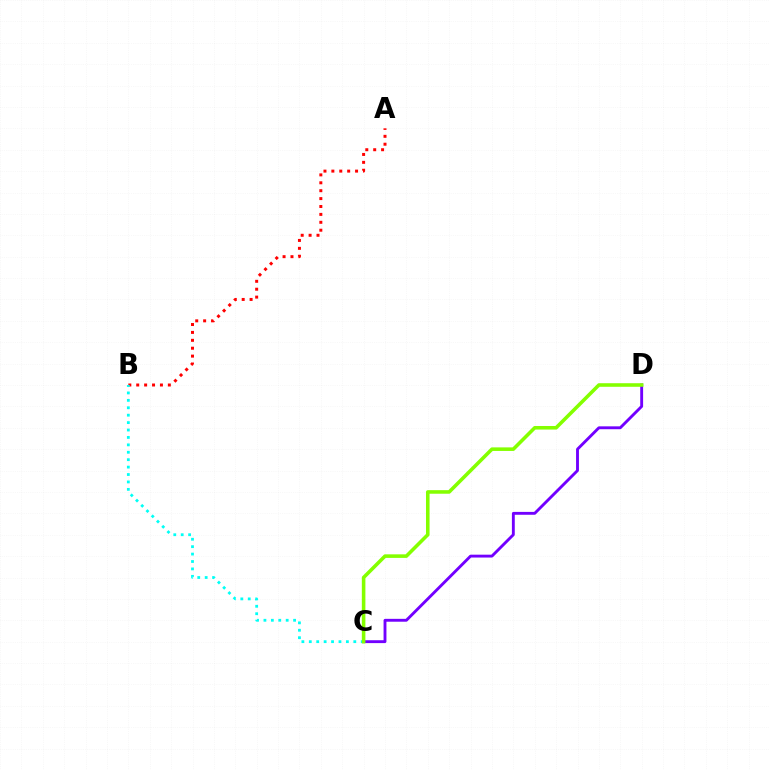{('A', 'B'): [{'color': '#ff0000', 'line_style': 'dotted', 'thickness': 2.15}], ('C', 'D'): [{'color': '#7200ff', 'line_style': 'solid', 'thickness': 2.07}, {'color': '#84ff00', 'line_style': 'solid', 'thickness': 2.57}], ('B', 'C'): [{'color': '#00fff6', 'line_style': 'dotted', 'thickness': 2.02}]}